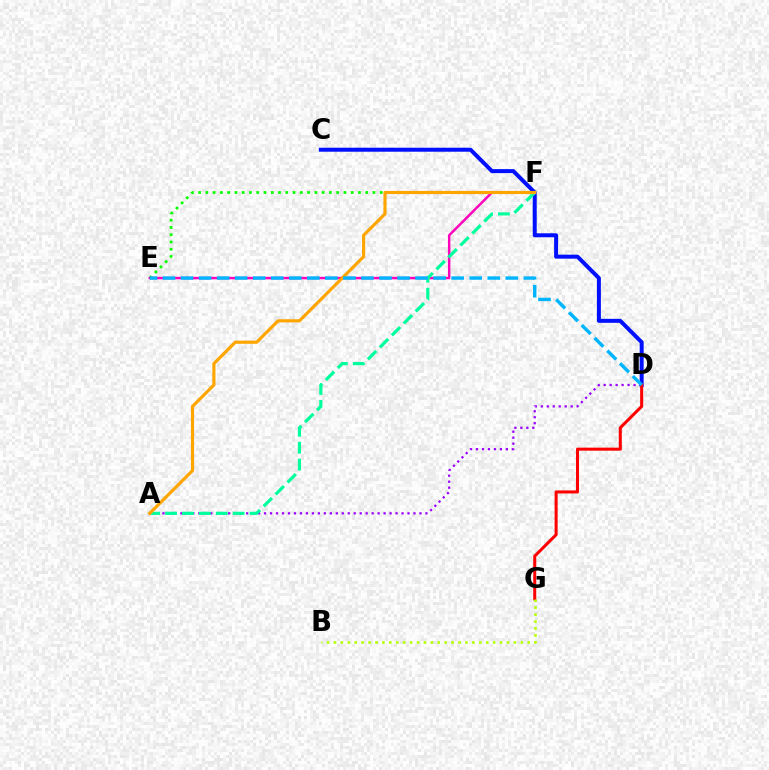{('C', 'D'): [{'color': '#0010ff', 'line_style': 'solid', 'thickness': 2.87}], ('A', 'D'): [{'color': '#9b00ff', 'line_style': 'dotted', 'thickness': 1.62}], ('E', 'F'): [{'color': '#08ff00', 'line_style': 'dotted', 'thickness': 1.97}, {'color': '#ff00bd', 'line_style': 'solid', 'thickness': 1.77}], ('A', 'F'): [{'color': '#00ff9d', 'line_style': 'dashed', 'thickness': 2.3}, {'color': '#ffa500', 'line_style': 'solid', 'thickness': 2.28}], ('D', 'G'): [{'color': '#ff0000', 'line_style': 'solid', 'thickness': 2.19}], ('D', 'E'): [{'color': '#00b5ff', 'line_style': 'dashed', 'thickness': 2.45}], ('B', 'G'): [{'color': '#b3ff00', 'line_style': 'dotted', 'thickness': 1.88}]}